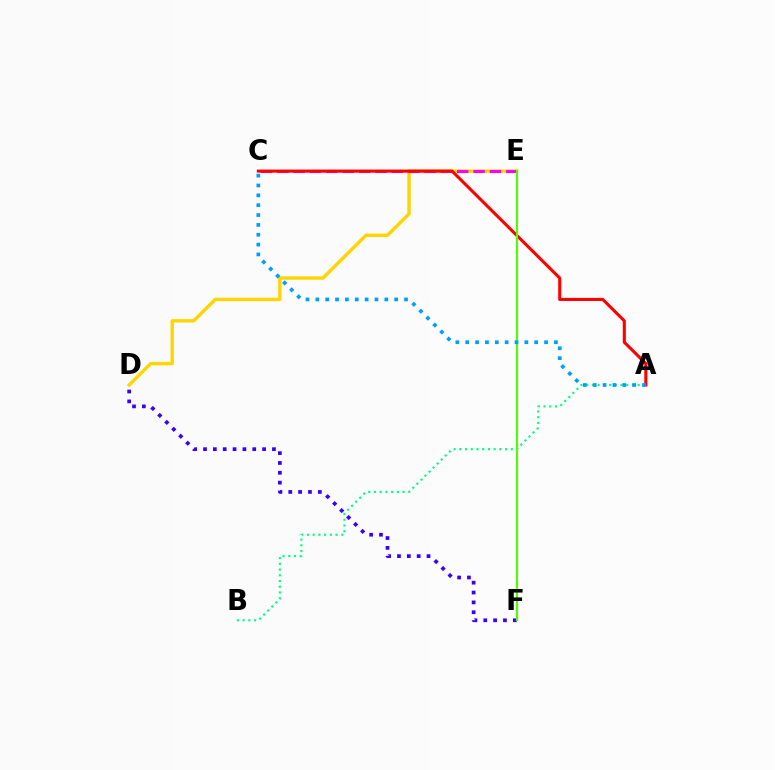{('D', 'E'): [{'color': '#ffd500', 'line_style': 'solid', 'thickness': 2.44}], ('D', 'F'): [{'color': '#3700ff', 'line_style': 'dotted', 'thickness': 2.68}], ('C', 'E'): [{'color': '#ff00ed', 'line_style': 'dashed', 'thickness': 2.22}], ('A', 'C'): [{'color': '#ff0000', 'line_style': 'solid', 'thickness': 2.21}, {'color': '#009eff', 'line_style': 'dotted', 'thickness': 2.68}], ('A', 'B'): [{'color': '#00ff86', 'line_style': 'dotted', 'thickness': 1.55}], ('E', 'F'): [{'color': '#4fff00', 'line_style': 'solid', 'thickness': 1.53}]}